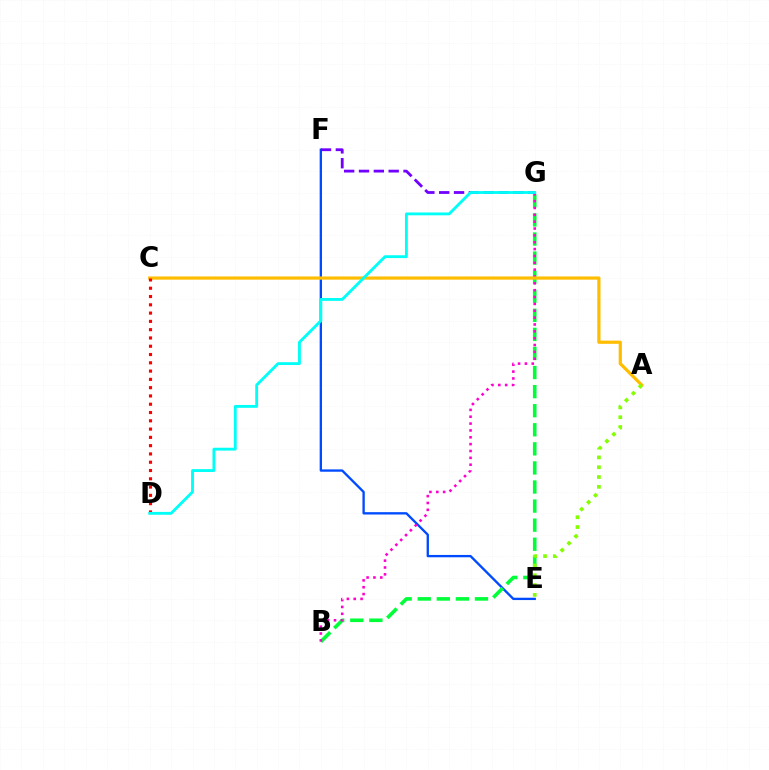{('E', 'F'): [{'color': '#004bff', 'line_style': 'solid', 'thickness': 1.68}], ('B', 'G'): [{'color': '#00ff39', 'line_style': 'dashed', 'thickness': 2.59}, {'color': '#ff00cf', 'line_style': 'dotted', 'thickness': 1.86}], ('A', 'C'): [{'color': '#ffbd00', 'line_style': 'solid', 'thickness': 2.31}], ('F', 'G'): [{'color': '#7200ff', 'line_style': 'dashed', 'thickness': 2.02}], ('A', 'E'): [{'color': '#84ff00', 'line_style': 'dotted', 'thickness': 2.67}], ('C', 'D'): [{'color': '#ff0000', 'line_style': 'dotted', 'thickness': 2.25}], ('D', 'G'): [{'color': '#00fff6', 'line_style': 'solid', 'thickness': 2.04}]}